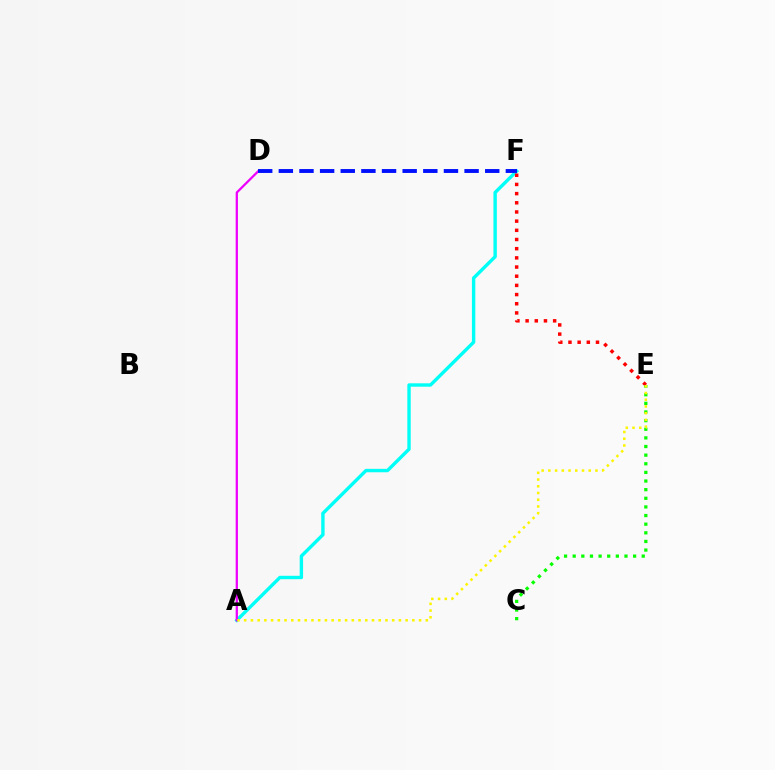{('A', 'F'): [{'color': '#00fff6', 'line_style': 'solid', 'thickness': 2.44}], ('A', 'D'): [{'color': '#ee00ff', 'line_style': 'solid', 'thickness': 1.63}], ('E', 'F'): [{'color': '#ff0000', 'line_style': 'dotted', 'thickness': 2.49}], ('D', 'F'): [{'color': '#0010ff', 'line_style': 'dashed', 'thickness': 2.8}], ('C', 'E'): [{'color': '#08ff00', 'line_style': 'dotted', 'thickness': 2.34}], ('A', 'E'): [{'color': '#fcf500', 'line_style': 'dotted', 'thickness': 1.83}]}